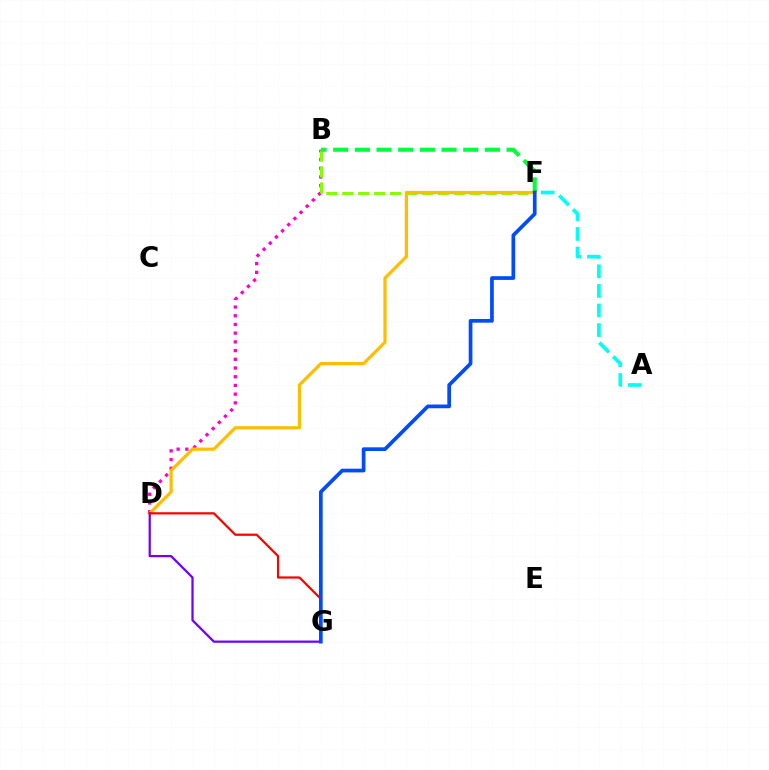{('B', 'D'): [{'color': '#ff00cf', 'line_style': 'dotted', 'thickness': 2.37}], ('B', 'F'): [{'color': '#84ff00', 'line_style': 'dashed', 'thickness': 2.16}, {'color': '#00ff39', 'line_style': 'dashed', 'thickness': 2.94}], ('D', 'F'): [{'color': '#ffbd00', 'line_style': 'solid', 'thickness': 2.31}], ('D', 'G'): [{'color': '#7200ff', 'line_style': 'solid', 'thickness': 1.62}, {'color': '#ff0000', 'line_style': 'solid', 'thickness': 1.6}], ('A', 'F'): [{'color': '#00fff6', 'line_style': 'dashed', 'thickness': 2.66}], ('F', 'G'): [{'color': '#004bff', 'line_style': 'solid', 'thickness': 2.67}]}